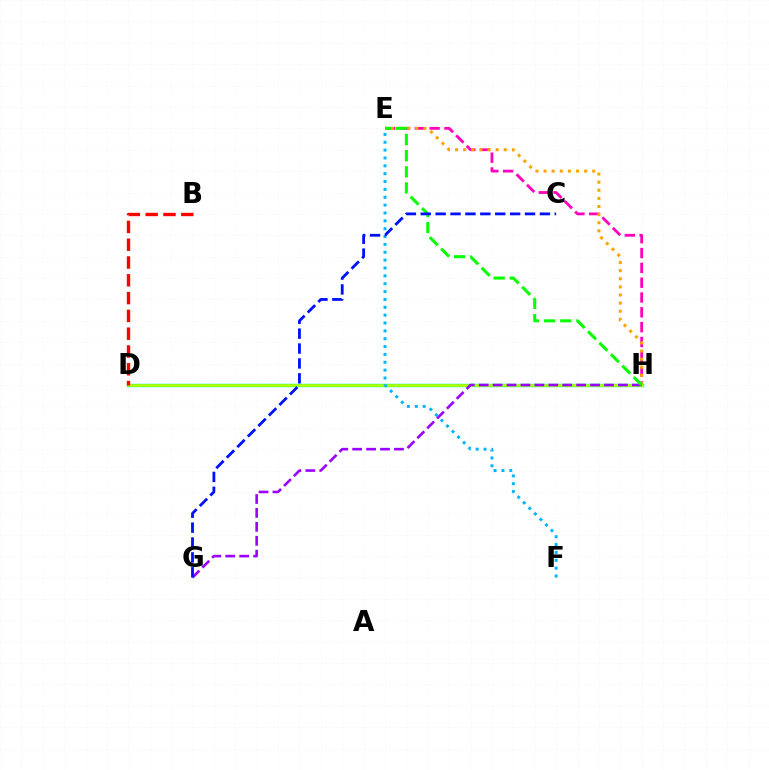{('E', 'H'): [{'color': '#ff00bd', 'line_style': 'dashed', 'thickness': 2.01}, {'color': '#ffa500', 'line_style': 'dotted', 'thickness': 2.2}, {'color': '#08ff00', 'line_style': 'dashed', 'thickness': 2.19}], ('D', 'H'): [{'color': '#00ff9d', 'line_style': 'solid', 'thickness': 2.46}, {'color': '#b3ff00', 'line_style': 'solid', 'thickness': 1.88}], ('E', 'F'): [{'color': '#00b5ff', 'line_style': 'dotted', 'thickness': 2.14}], ('G', 'H'): [{'color': '#9b00ff', 'line_style': 'dashed', 'thickness': 1.89}], ('B', 'D'): [{'color': '#ff0000', 'line_style': 'dashed', 'thickness': 2.42}], ('C', 'G'): [{'color': '#0010ff', 'line_style': 'dashed', 'thickness': 2.02}]}